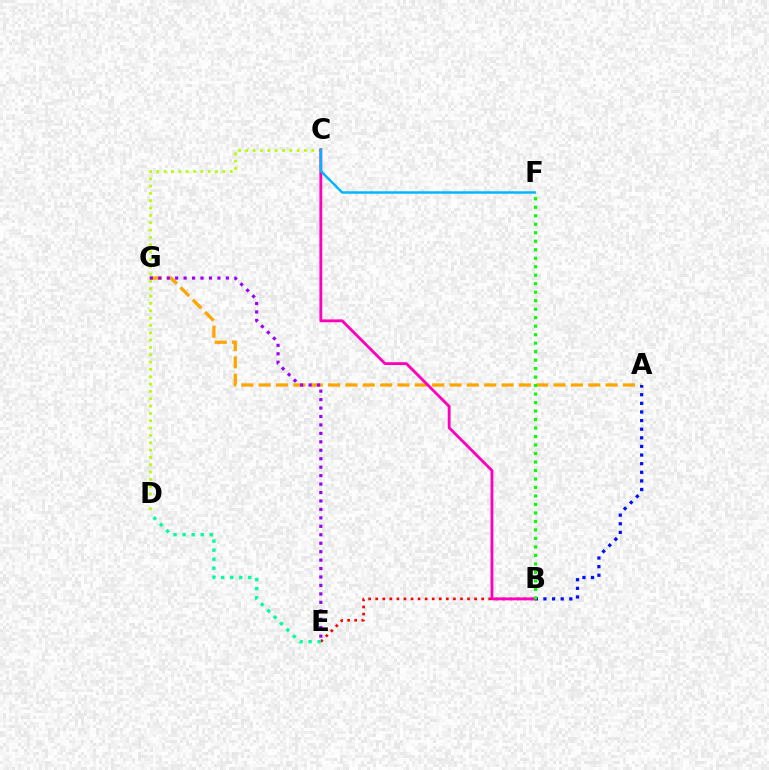{('A', 'G'): [{'color': '#ffa500', 'line_style': 'dashed', 'thickness': 2.36}], ('E', 'G'): [{'color': '#9b00ff', 'line_style': 'dotted', 'thickness': 2.3}], ('C', 'D'): [{'color': '#b3ff00', 'line_style': 'dotted', 'thickness': 1.99}], ('B', 'E'): [{'color': '#ff0000', 'line_style': 'dotted', 'thickness': 1.92}], ('A', 'B'): [{'color': '#0010ff', 'line_style': 'dotted', 'thickness': 2.34}], ('B', 'C'): [{'color': '#ff00bd', 'line_style': 'solid', 'thickness': 2.04}], ('B', 'F'): [{'color': '#08ff00', 'line_style': 'dotted', 'thickness': 2.31}], ('D', 'E'): [{'color': '#00ff9d', 'line_style': 'dotted', 'thickness': 2.46}], ('C', 'F'): [{'color': '#00b5ff', 'line_style': 'solid', 'thickness': 1.76}]}